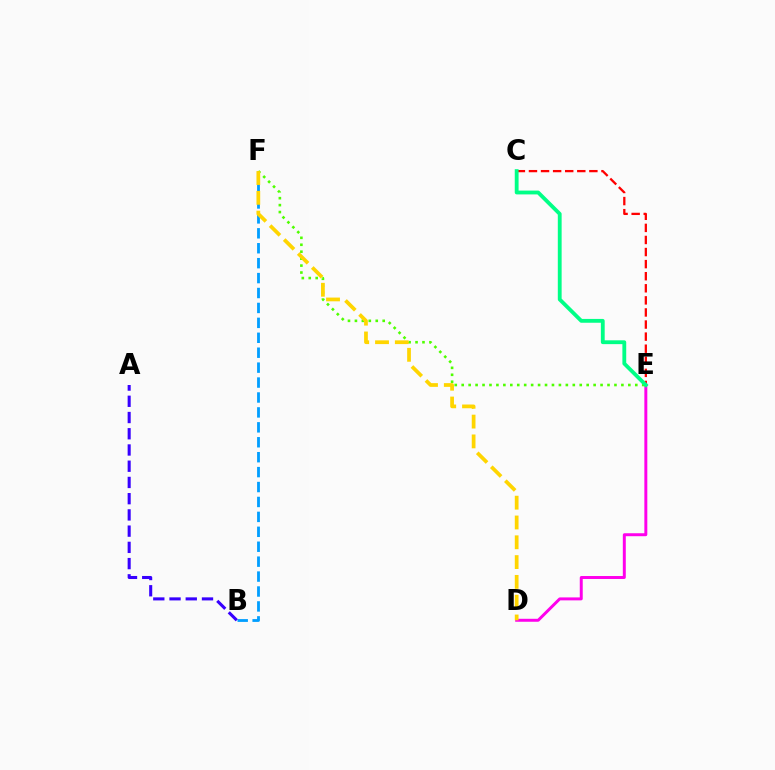{('D', 'E'): [{'color': '#ff00ed', 'line_style': 'solid', 'thickness': 2.13}], ('B', 'F'): [{'color': '#009eff', 'line_style': 'dashed', 'thickness': 2.03}], ('A', 'B'): [{'color': '#3700ff', 'line_style': 'dashed', 'thickness': 2.2}], ('E', 'F'): [{'color': '#4fff00', 'line_style': 'dotted', 'thickness': 1.89}], ('D', 'F'): [{'color': '#ffd500', 'line_style': 'dashed', 'thickness': 2.69}], ('C', 'E'): [{'color': '#ff0000', 'line_style': 'dashed', 'thickness': 1.64}, {'color': '#00ff86', 'line_style': 'solid', 'thickness': 2.75}]}